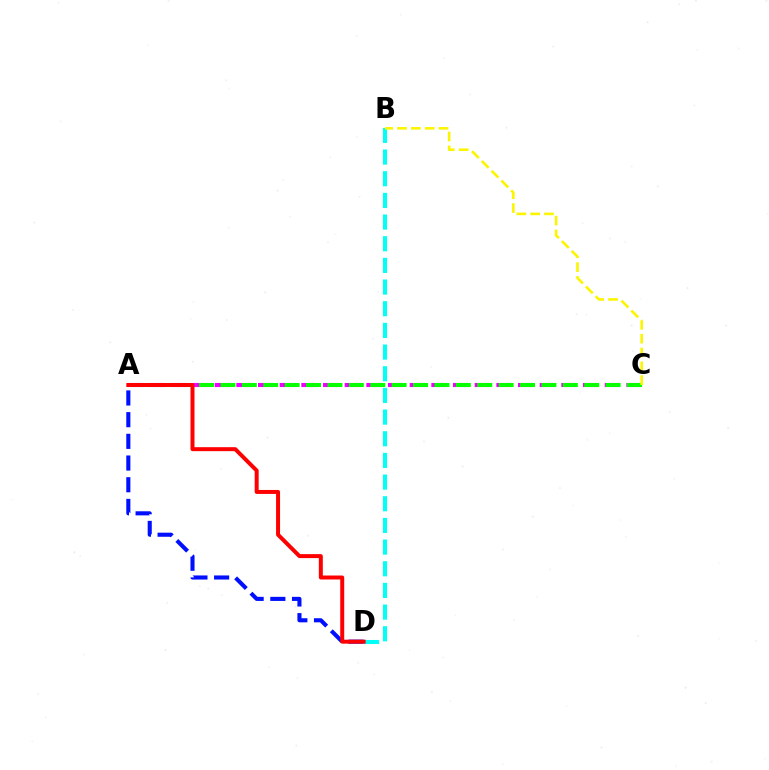{('A', 'C'): [{'color': '#ee00ff', 'line_style': 'dashed', 'thickness': 2.94}, {'color': '#08ff00', 'line_style': 'dashed', 'thickness': 2.91}], ('B', 'D'): [{'color': '#00fff6', 'line_style': 'dashed', 'thickness': 2.94}], ('A', 'D'): [{'color': '#0010ff', 'line_style': 'dashed', 'thickness': 2.95}, {'color': '#ff0000', 'line_style': 'solid', 'thickness': 2.86}], ('B', 'C'): [{'color': '#fcf500', 'line_style': 'dashed', 'thickness': 1.88}]}